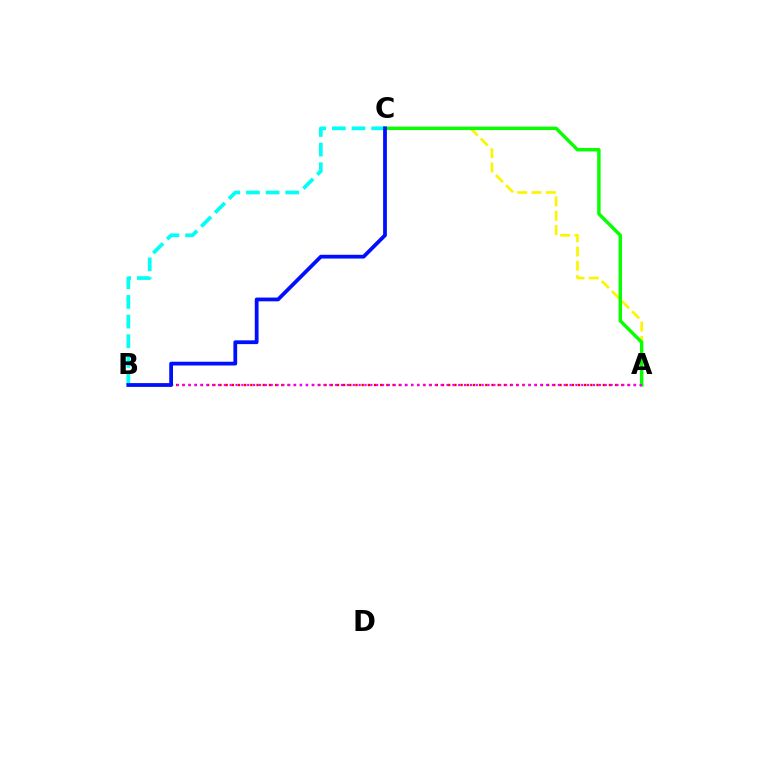{('A', 'C'): [{'color': '#fcf500', 'line_style': 'dashed', 'thickness': 1.94}, {'color': '#08ff00', 'line_style': 'solid', 'thickness': 2.46}], ('A', 'B'): [{'color': '#ff0000', 'line_style': 'dotted', 'thickness': 1.68}, {'color': '#ee00ff', 'line_style': 'dotted', 'thickness': 1.59}], ('B', 'C'): [{'color': '#00fff6', 'line_style': 'dashed', 'thickness': 2.67}, {'color': '#0010ff', 'line_style': 'solid', 'thickness': 2.72}]}